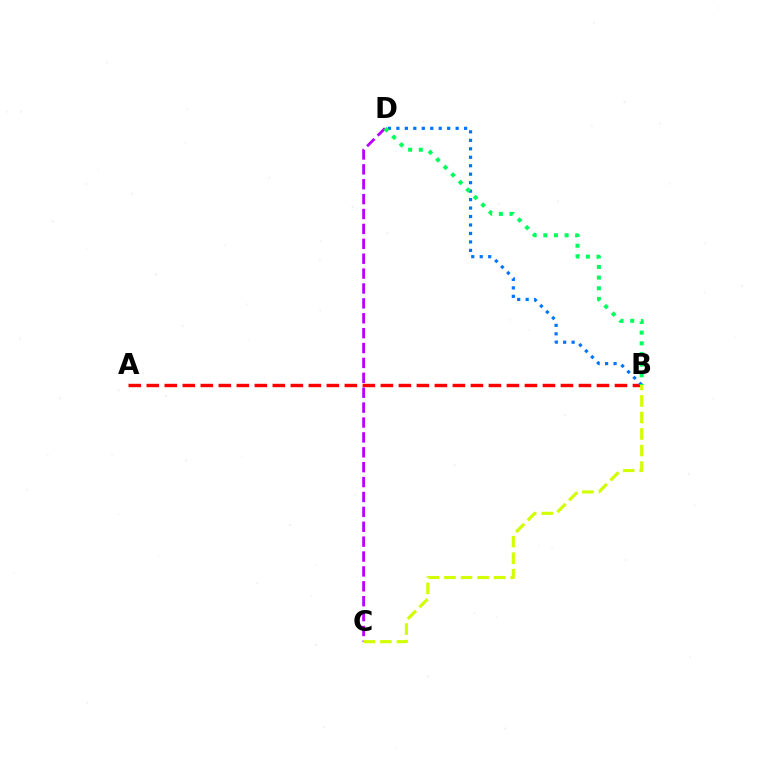{('A', 'B'): [{'color': '#ff0000', 'line_style': 'dashed', 'thickness': 2.45}], ('B', 'D'): [{'color': '#0074ff', 'line_style': 'dotted', 'thickness': 2.3}, {'color': '#00ff5c', 'line_style': 'dotted', 'thickness': 2.9}], ('C', 'D'): [{'color': '#b900ff', 'line_style': 'dashed', 'thickness': 2.02}], ('B', 'C'): [{'color': '#d1ff00', 'line_style': 'dashed', 'thickness': 2.25}]}